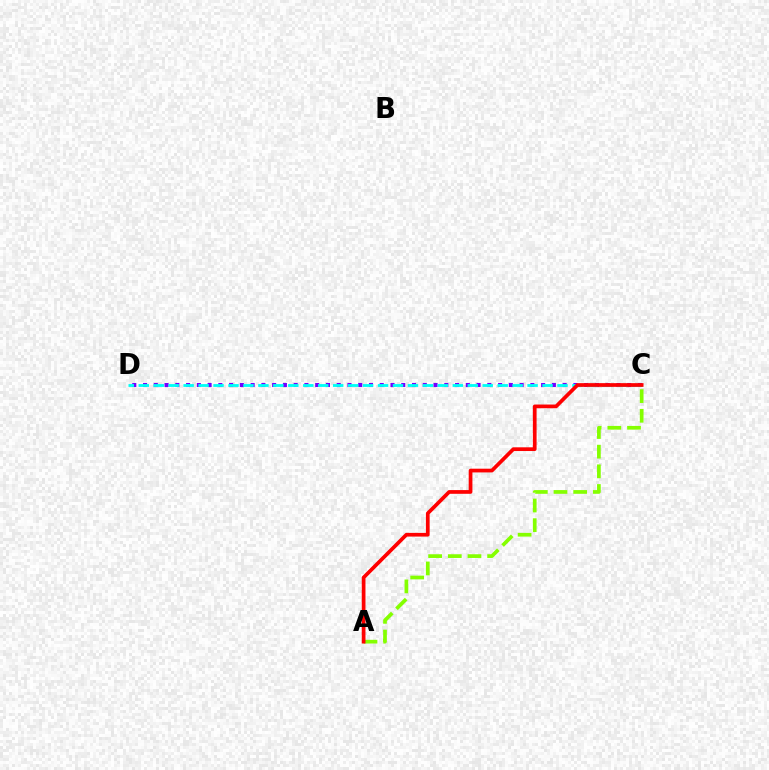{('C', 'D'): [{'color': '#7200ff', 'line_style': 'dotted', 'thickness': 2.92}, {'color': '#00fff6', 'line_style': 'dashed', 'thickness': 2.03}], ('A', 'C'): [{'color': '#84ff00', 'line_style': 'dashed', 'thickness': 2.67}, {'color': '#ff0000', 'line_style': 'solid', 'thickness': 2.68}]}